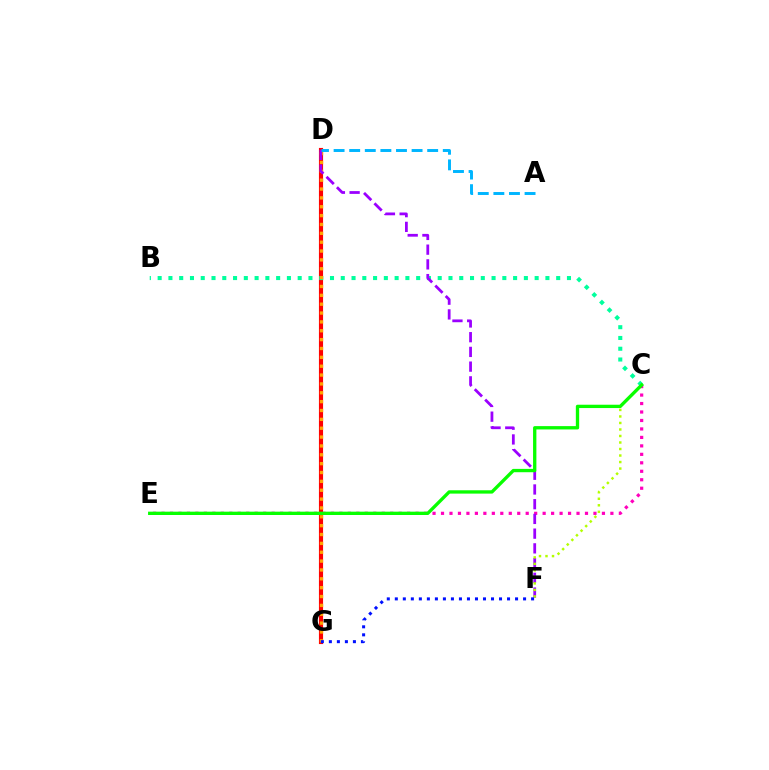{('D', 'G'): [{'color': '#ff0000', 'line_style': 'solid', 'thickness': 2.97}, {'color': '#ffa500', 'line_style': 'dotted', 'thickness': 2.41}], ('B', 'C'): [{'color': '#00ff9d', 'line_style': 'dotted', 'thickness': 2.93}], ('C', 'E'): [{'color': '#ff00bd', 'line_style': 'dotted', 'thickness': 2.3}, {'color': '#08ff00', 'line_style': 'solid', 'thickness': 2.4}], ('D', 'F'): [{'color': '#9b00ff', 'line_style': 'dashed', 'thickness': 2.0}], ('C', 'F'): [{'color': '#b3ff00', 'line_style': 'dotted', 'thickness': 1.77}], ('A', 'D'): [{'color': '#00b5ff', 'line_style': 'dashed', 'thickness': 2.12}], ('F', 'G'): [{'color': '#0010ff', 'line_style': 'dotted', 'thickness': 2.18}]}